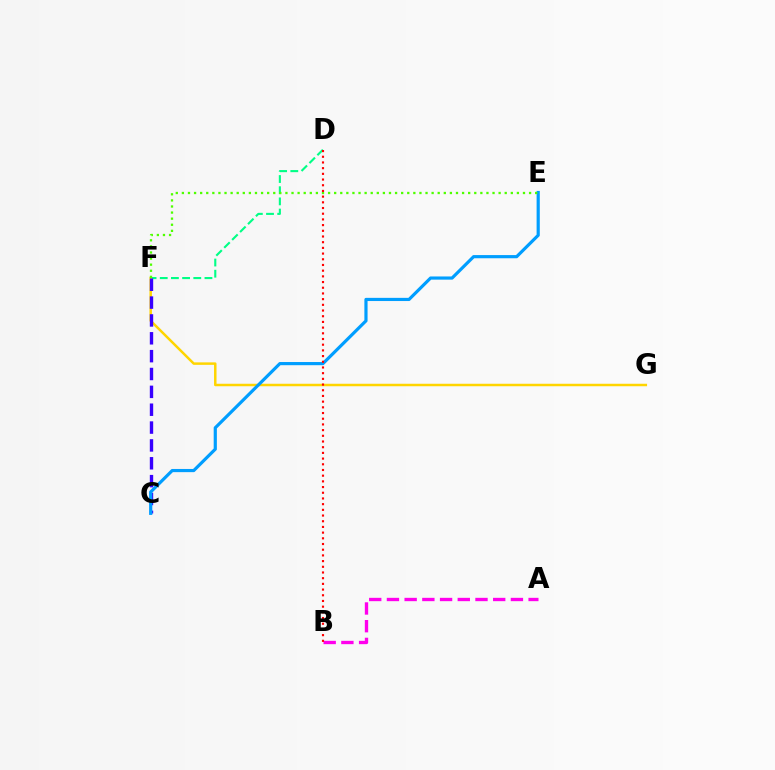{('D', 'F'): [{'color': '#00ff86', 'line_style': 'dashed', 'thickness': 1.52}], ('F', 'G'): [{'color': '#ffd500', 'line_style': 'solid', 'thickness': 1.79}], ('C', 'F'): [{'color': '#3700ff', 'line_style': 'dashed', 'thickness': 2.43}], ('C', 'E'): [{'color': '#009eff', 'line_style': 'solid', 'thickness': 2.29}], ('A', 'B'): [{'color': '#ff00ed', 'line_style': 'dashed', 'thickness': 2.41}], ('E', 'F'): [{'color': '#4fff00', 'line_style': 'dotted', 'thickness': 1.65}], ('B', 'D'): [{'color': '#ff0000', 'line_style': 'dotted', 'thickness': 1.55}]}